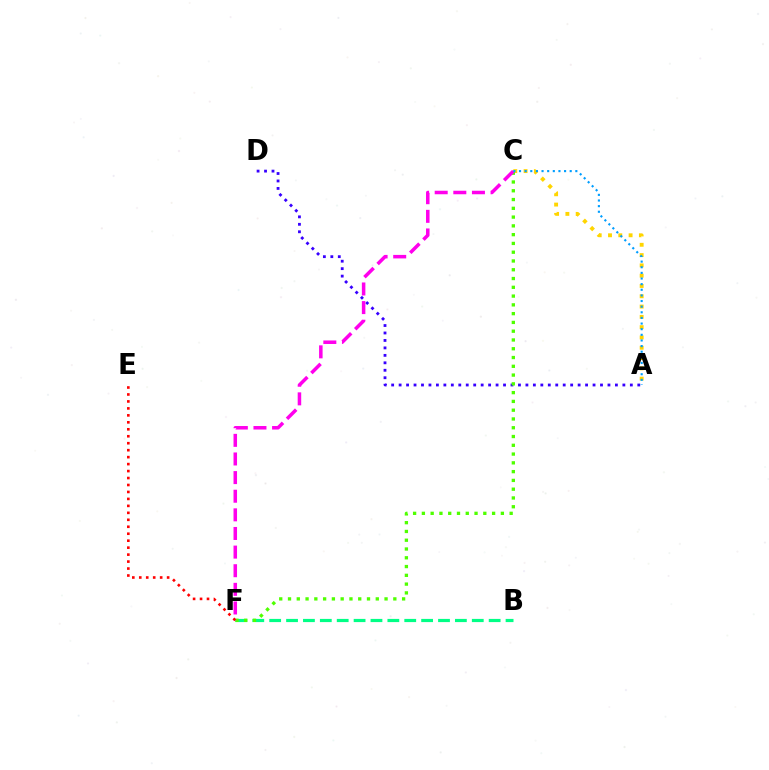{('A', 'C'): [{'color': '#ffd500', 'line_style': 'dotted', 'thickness': 2.8}, {'color': '#009eff', 'line_style': 'dotted', 'thickness': 1.53}], ('B', 'F'): [{'color': '#00ff86', 'line_style': 'dashed', 'thickness': 2.29}], ('A', 'D'): [{'color': '#3700ff', 'line_style': 'dotted', 'thickness': 2.03}], ('C', 'F'): [{'color': '#4fff00', 'line_style': 'dotted', 'thickness': 2.38}, {'color': '#ff00ed', 'line_style': 'dashed', 'thickness': 2.53}], ('E', 'F'): [{'color': '#ff0000', 'line_style': 'dotted', 'thickness': 1.89}]}